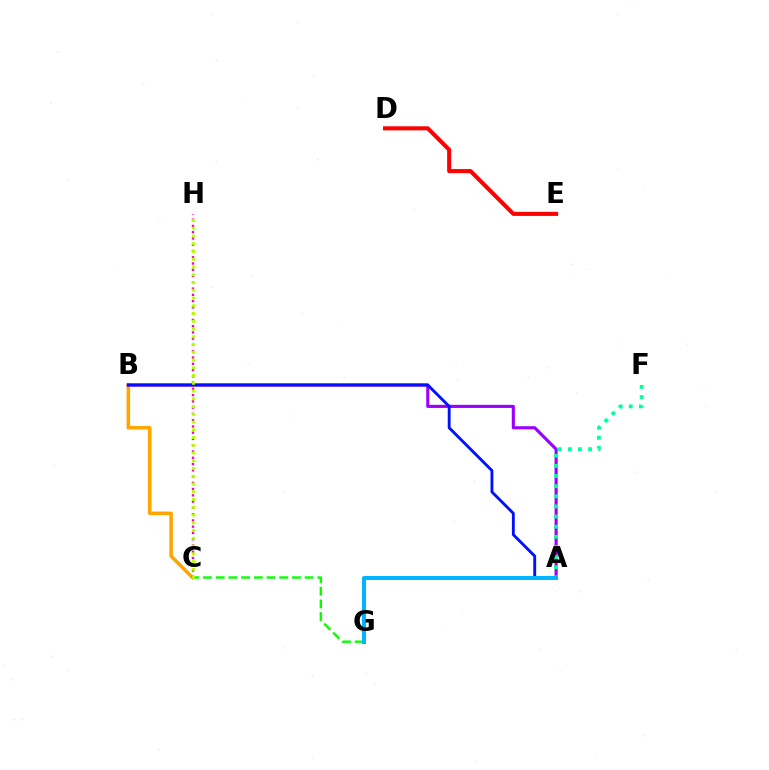{('C', 'G'): [{'color': '#08ff00', 'line_style': 'dashed', 'thickness': 1.73}], ('D', 'E'): [{'color': '#ff0000', 'line_style': 'solid', 'thickness': 2.92}], ('B', 'C'): [{'color': '#ffa500', 'line_style': 'solid', 'thickness': 2.55}], ('A', 'B'): [{'color': '#9b00ff', 'line_style': 'solid', 'thickness': 2.25}, {'color': '#0010ff', 'line_style': 'solid', 'thickness': 2.06}], ('A', 'F'): [{'color': '#00ff9d', 'line_style': 'dotted', 'thickness': 2.75}], ('C', 'H'): [{'color': '#ff00bd', 'line_style': 'dotted', 'thickness': 1.7}, {'color': '#b3ff00', 'line_style': 'dotted', 'thickness': 2.11}], ('A', 'G'): [{'color': '#00b5ff', 'line_style': 'solid', 'thickness': 2.89}]}